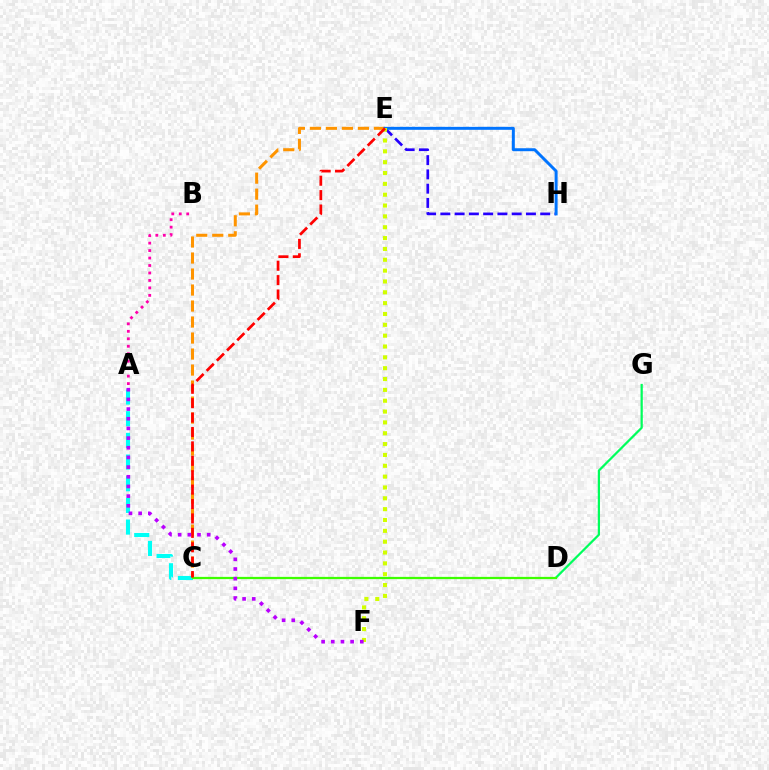{('A', 'C'): [{'color': '#00fff6', 'line_style': 'dashed', 'thickness': 2.94}], ('E', 'H'): [{'color': '#2500ff', 'line_style': 'dashed', 'thickness': 1.94}, {'color': '#0074ff', 'line_style': 'solid', 'thickness': 2.13}], ('C', 'E'): [{'color': '#ff9400', 'line_style': 'dashed', 'thickness': 2.17}, {'color': '#ff0000', 'line_style': 'dashed', 'thickness': 1.96}], ('D', 'G'): [{'color': '#00ff5c', 'line_style': 'solid', 'thickness': 1.61}], ('E', 'F'): [{'color': '#d1ff00', 'line_style': 'dotted', 'thickness': 2.95}], ('C', 'D'): [{'color': '#3dff00', 'line_style': 'solid', 'thickness': 1.61}], ('A', 'B'): [{'color': '#ff00ac', 'line_style': 'dotted', 'thickness': 2.03}], ('A', 'F'): [{'color': '#b900ff', 'line_style': 'dotted', 'thickness': 2.63}]}